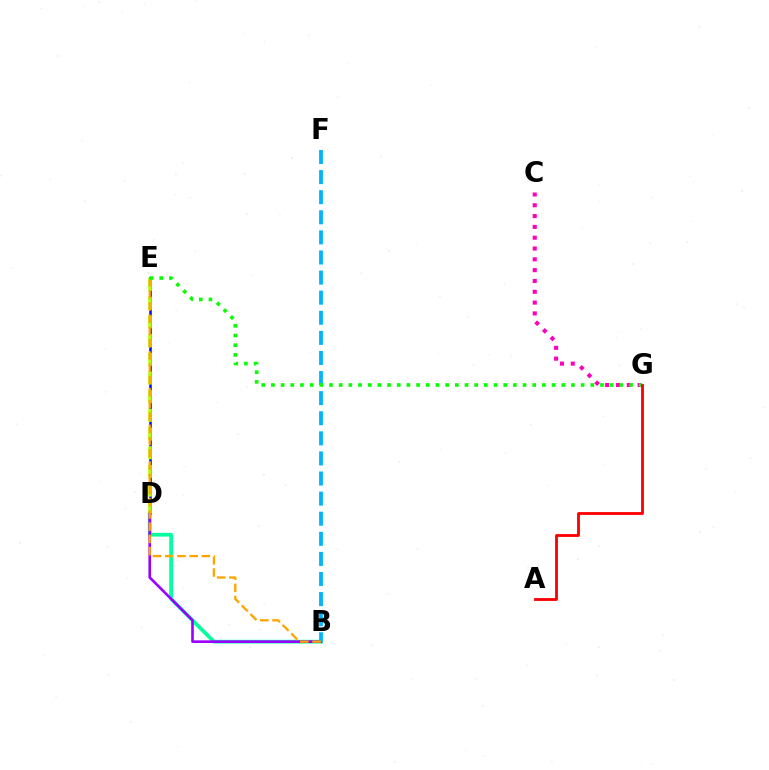{('D', 'E'): [{'color': '#0010ff', 'line_style': 'solid', 'thickness': 1.84}, {'color': '#b3ff00', 'line_style': 'dashed', 'thickness': 2.54}], ('C', 'G'): [{'color': '#ff00bd', 'line_style': 'dotted', 'thickness': 2.94}], ('B', 'D'): [{'color': '#00ff9d', 'line_style': 'solid', 'thickness': 2.68}, {'color': '#9b00ff', 'line_style': 'solid', 'thickness': 1.9}], ('B', 'F'): [{'color': '#00b5ff', 'line_style': 'dashed', 'thickness': 2.73}], ('B', 'E'): [{'color': '#ffa500', 'line_style': 'dashed', 'thickness': 1.66}], ('E', 'G'): [{'color': '#08ff00', 'line_style': 'dotted', 'thickness': 2.63}], ('A', 'G'): [{'color': '#ff0000', 'line_style': 'solid', 'thickness': 2.04}]}